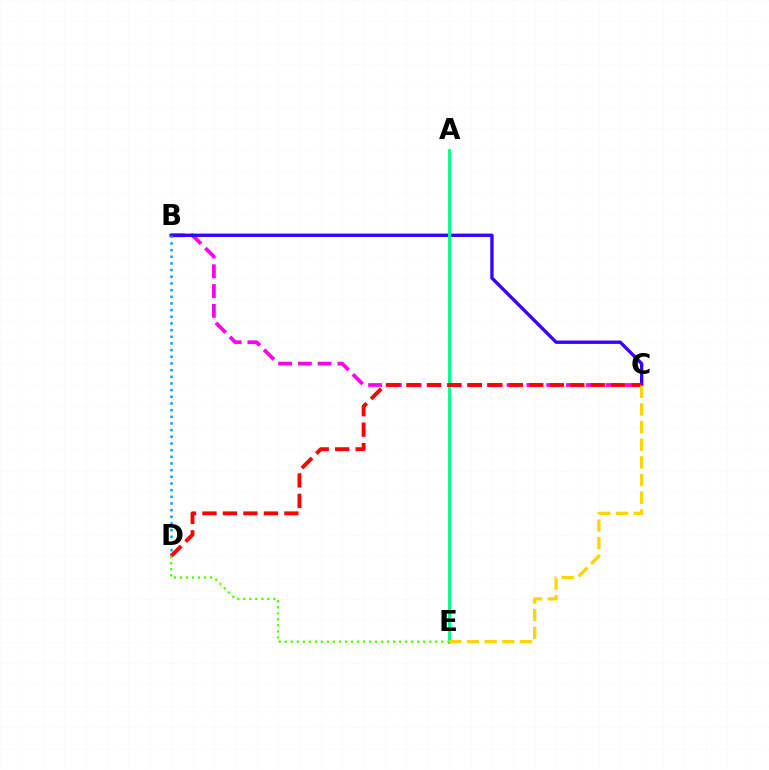{('B', 'C'): [{'color': '#ff00ed', 'line_style': 'dashed', 'thickness': 2.69}, {'color': '#3700ff', 'line_style': 'solid', 'thickness': 2.4}], ('A', 'E'): [{'color': '#00ff86', 'line_style': 'solid', 'thickness': 2.06}], ('C', 'D'): [{'color': '#ff0000', 'line_style': 'dashed', 'thickness': 2.78}], ('C', 'E'): [{'color': '#ffd500', 'line_style': 'dashed', 'thickness': 2.4}], ('B', 'D'): [{'color': '#009eff', 'line_style': 'dotted', 'thickness': 1.81}], ('D', 'E'): [{'color': '#4fff00', 'line_style': 'dotted', 'thickness': 1.64}]}